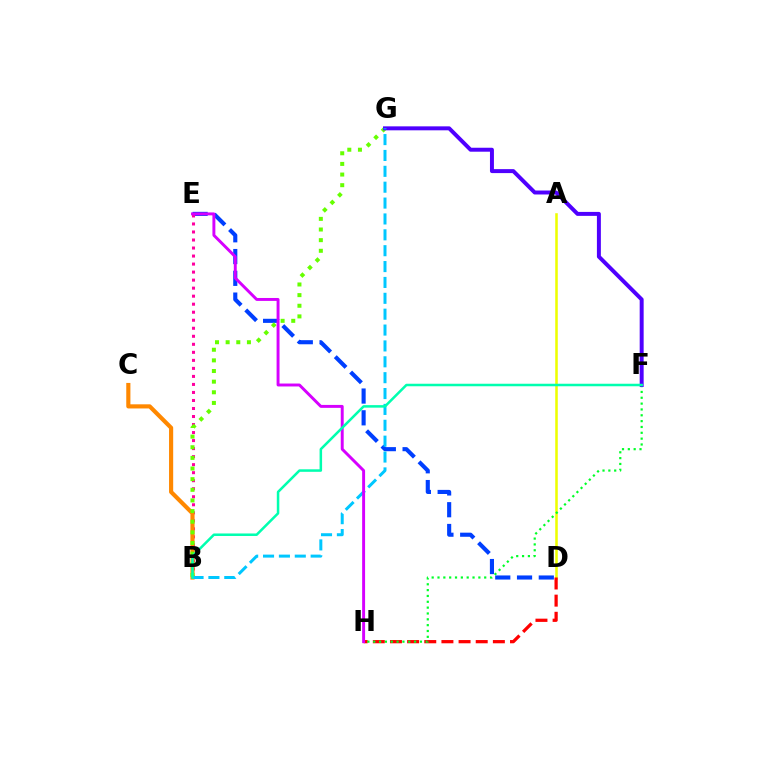{('D', 'E'): [{'color': '#003fff', 'line_style': 'dashed', 'thickness': 2.96}], ('A', 'D'): [{'color': '#eeff00', 'line_style': 'solid', 'thickness': 1.83}], ('B', 'E'): [{'color': '#ff00a0', 'line_style': 'dotted', 'thickness': 2.18}], ('B', 'C'): [{'color': '#ff8800', 'line_style': 'solid', 'thickness': 2.98}], ('D', 'H'): [{'color': '#ff0000', 'line_style': 'dashed', 'thickness': 2.33}], ('B', 'G'): [{'color': '#66ff00', 'line_style': 'dotted', 'thickness': 2.89}, {'color': '#00c7ff', 'line_style': 'dashed', 'thickness': 2.16}], ('F', 'H'): [{'color': '#00ff27', 'line_style': 'dotted', 'thickness': 1.59}], ('F', 'G'): [{'color': '#4f00ff', 'line_style': 'solid', 'thickness': 2.85}], ('E', 'H'): [{'color': '#d600ff', 'line_style': 'solid', 'thickness': 2.11}], ('B', 'F'): [{'color': '#00ffaf', 'line_style': 'solid', 'thickness': 1.81}]}